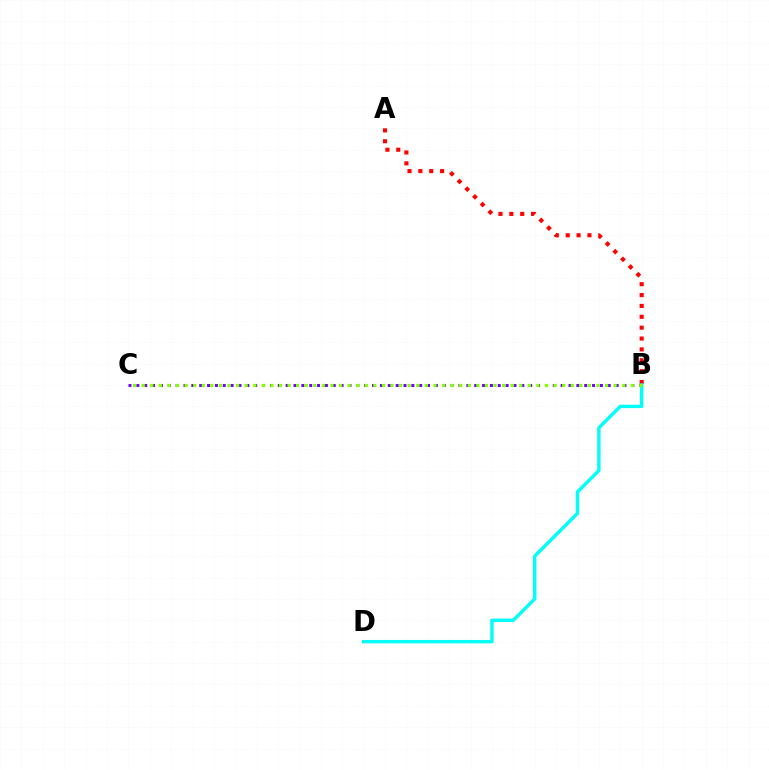{('A', 'B'): [{'color': '#ff0000', 'line_style': 'dotted', 'thickness': 2.95}], ('B', 'D'): [{'color': '#00fff6', 'line_style': 'solid', 'thickness': 2.45}], ('B', 'C'): [{'color': '#7200ff', 'line_style': 'dotted', 'thickness': 2.13}, {'color': '#84ff00', 'line_style': 'dotted', 'thickness': 2.33}]}